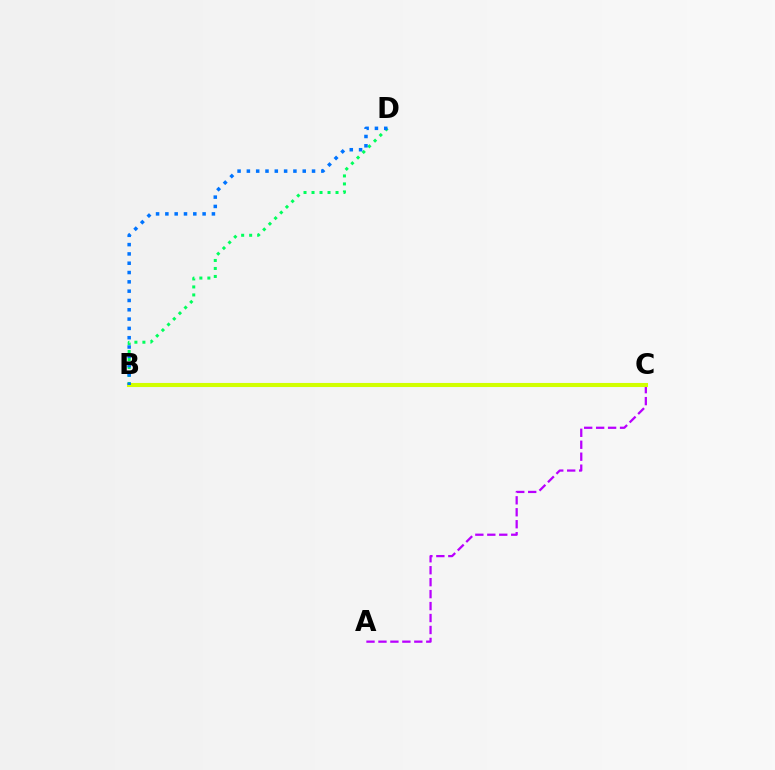{('B', 'D'): [{'color': '#00ff5c', 'line_style': 'dotted', 'thickness': 2.17}, {'color': '#0074ff', 'line_style': 'dotted', 'thickness': 2.53}], ('A', 'C'): [{'color': '#b900ff', 'line_style': 'dashed', 'thickness': 1.62}], ('B', 'C'): [{'color': '#ff0000', 'line_style': 'dotted', 'thickness': 2.87}, {'color': '#d1ff00', 'line_style': 'solid', 'thickness': 2.93}]}